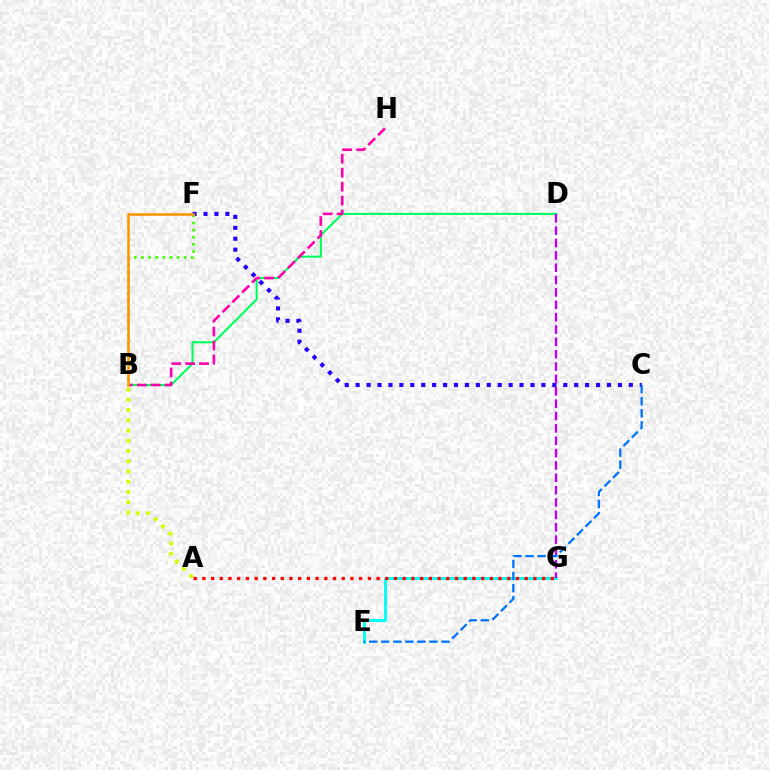{('A', 'B'): [{'color': '#d1ff00', 'line_style': 'dotted', 'thickness': 2.78}], ('B', 'D'): [{'color': '#00ff5c', 'line_style': 'solid', 'thickness': 1.51}], ('B', 'H'): [{'color': '#ff00ac', 'line_style': 'dashed', 'thickness': 1.89}], ('C', 'F'): [{'color': '#2500ff', 'line_style': 'dotted', 'thickness': 2.97}], ('B', 'F'): [{'color': '#3dff00', 'line_style': 'dotted', 'thickness': 1.94}, {'color': '#ff9400', 'line_style': 'solid', 'thickness': 1.83}], ('E', 'G'): [{'color': '#00fff6', 'line_style': 'solid', 'thickness': 2.09}], ('A', 'G'): [{'color': '#ff0000', 'line_style': 'dotted', 'thickness': 2.37}], ('D', 'G'): [{'color': '#b900ff', 'line_style': 'dashed', 'thickness': 1.68}], ('C', 'E'): [{'color': '#0074ff', 'line_style': 'dashed', 'thickness': 1.64}]}